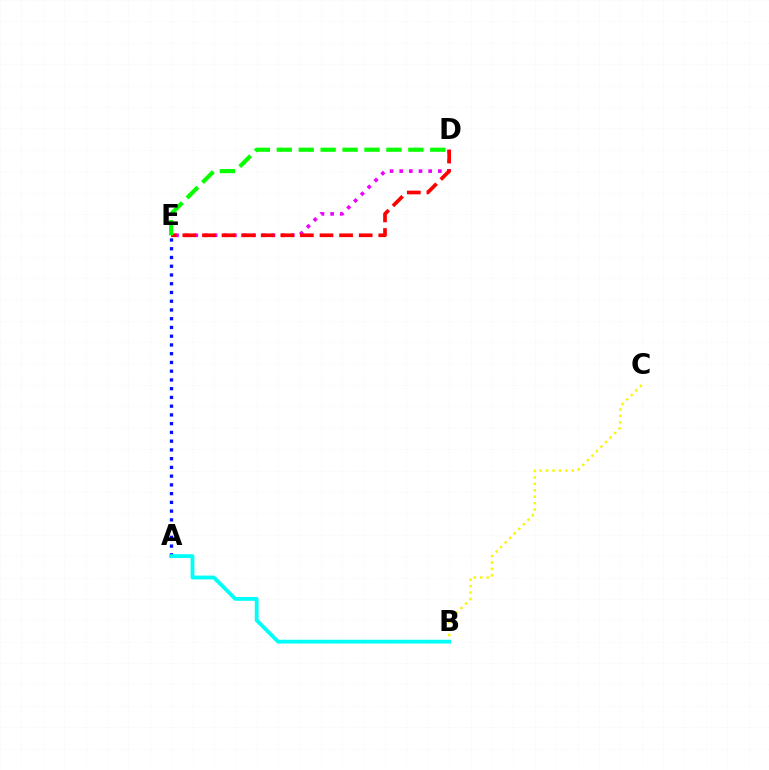{('D', 'E'): [{'color': '#ee00ff', 'line_style': 'dotted', 'thickness': 2.62}, {'color': '#ff0000', 'line_style': 'dashed', 'thickness': 2.66}, {'color': '#08ff00', 'line_style': 'dashed', 'thickness': 2.98}], ('B', 'C'): [{'color': '#fcf500', 'line_style': 'dotted', 'thickness': 1.75}], ('A', 'E'): [{'color': '#0010ff', 'line_style': 'dotted', 'thickness': 2.38}], ('A', 'B'): [{'color': '#00fff6', 'line_style': 'solid', 'thickness': 2.75}]}